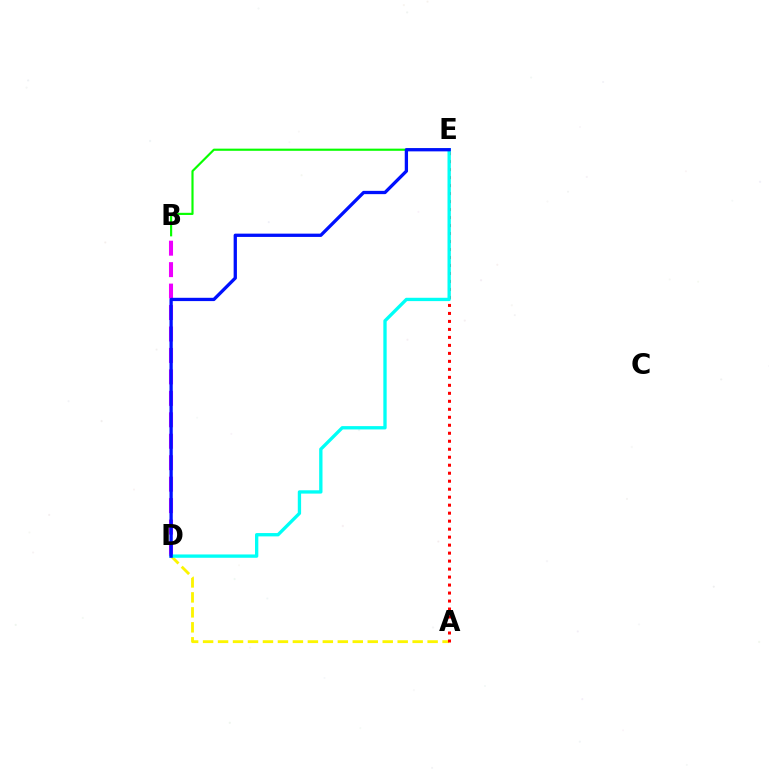{('A', 'D'): [{'color': '#fcf500', 'line_style': 'dashed', 'thickness': 2.03}], ('B', 'D'): [{'color': '#ee00ff', 'line_style': 'dashed', 'thickness': 2.91}], ('B', 'E'): [{'color': '#08ff00', 'line_style': 'solid', 'thickness': 1.56}], ('A', 'E'): [{'color': '#ff0000', 'line_style': 'dotted', 'thickness': 2.17}], ('D', 'E'): [{'color': '#00fff6', 'line_style': 'solid', 'thickness': 2.39}, {'color': '#0010ff', 'line_style': 'solid', 'thickness': 2.37}]}